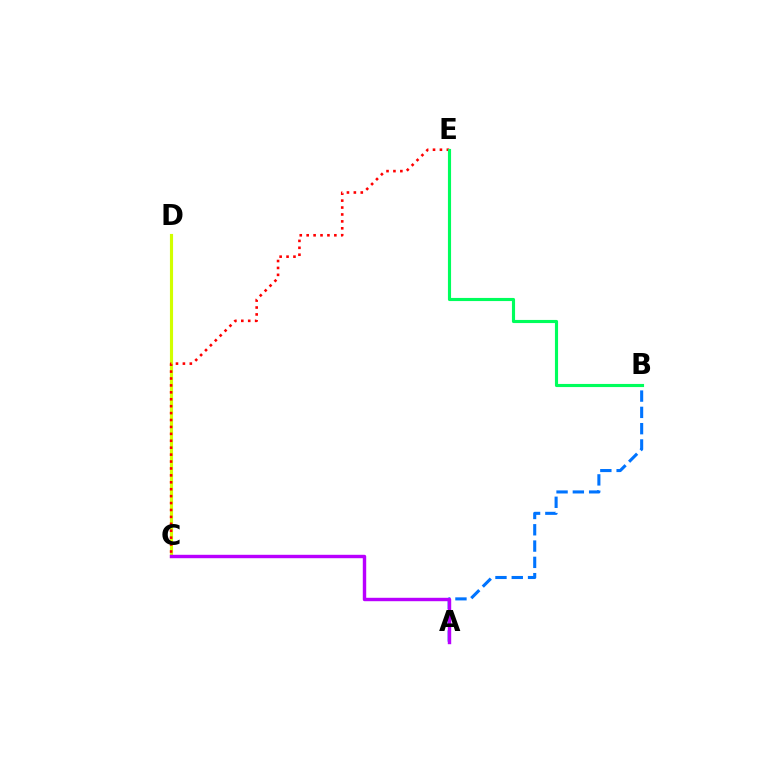{('A', 'B'): [{'color': '#0074ff', 'line_style': 'dashed', 'thickness': 2.21}], ('C', 'D'): [{'color': '#d1ff00', 'line_style': 'solid', 'thickness': 2.26}], ('A', 'C'): [{'color': '#b900ff', 'line_style': 'solid', 'thickness': 2.46}], ('C', 'E'): [{'color': '#ff0000', 'line_style': 'dotted', 'thickness': 1.88}], ('B', 'E'): [{'color': '#00ff5c', 'line_style': 'solid', 'thickness': 2.25}]}